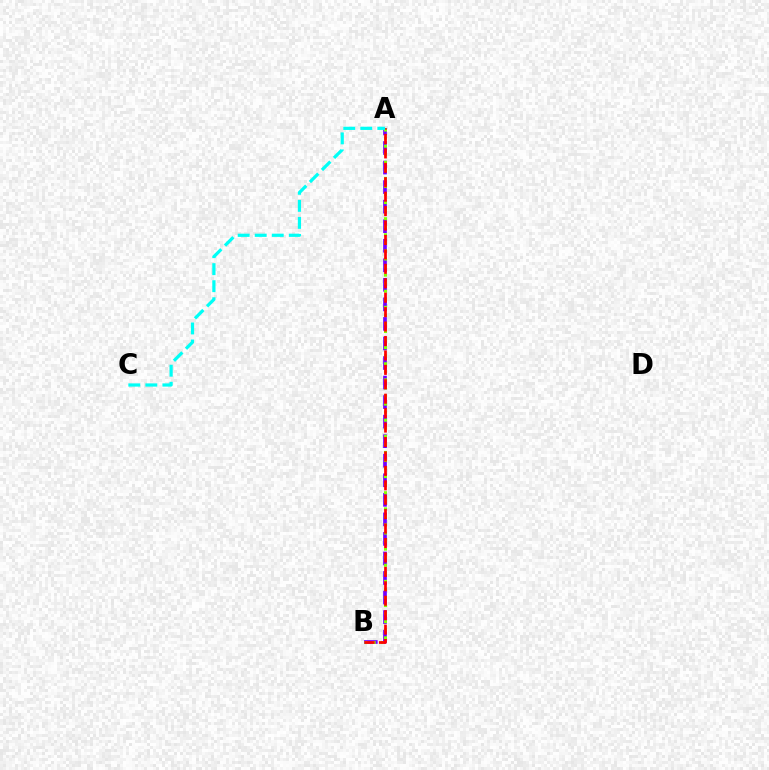{('A', 'B'): [{'color': '#7200ff', 'line_style': 'dashed', 'thickness': 2.66}, {'color': '#84ff00', 'line_style': 'dotted', 'thickness': 2.19}, {'color': '#ff0000', 'line_style': 'dashed', 'thickness': 1.96}], ('A', 'C'): [{'color': '#00fff6', 'line_style': 'dashed', 'thickness': 2.31}]}